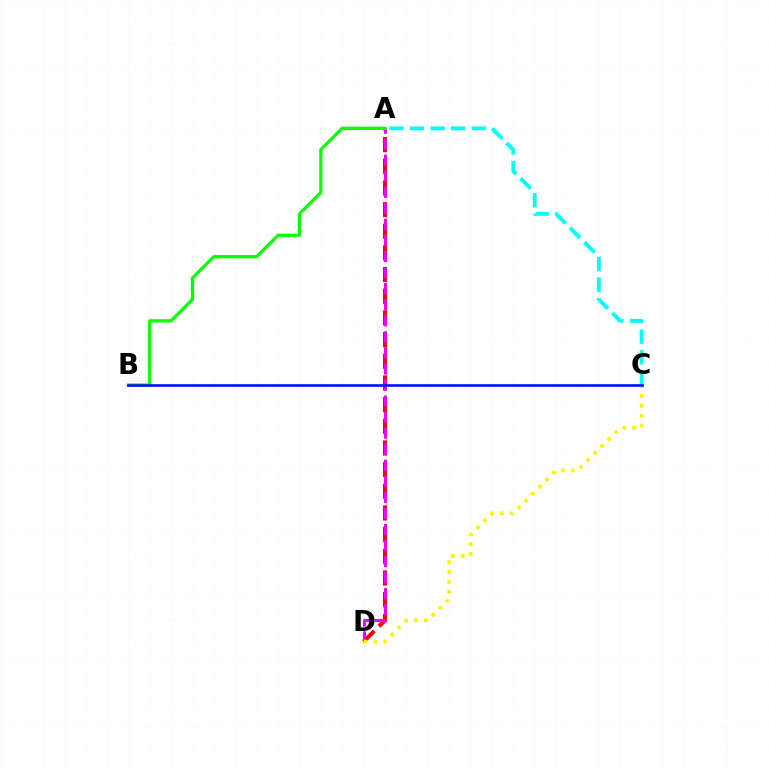{('A', 'D'): [{'color': '#ff0000', 'line_style': 'dashed', 'thickness': 2.94}, {'color': '#ee00ff', 'line_style': 'dashed', 'thickness': 2.18}], ('C', 'D'): [{'color': '#fcf500', 'line_style': 'dotted', 'thickness': 2.68}], ('A', 'B'): [{'color': '#08ff00', 'line_style': 'solid', 'thickness': 2.34}], ('A', 'C'): [{'color': '#00fff6', 'line_style': 'dashed', 'thickness': 2.79}], ('B', 'C'): [{'color': '#0010ff', 'line_style': 'solid', 'thickness': 1.88}]}